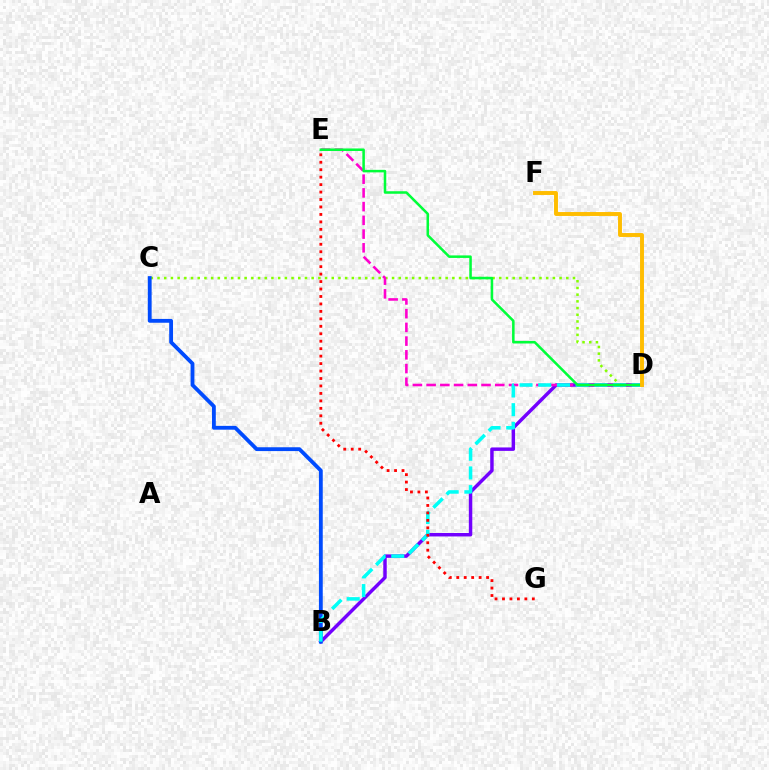{('C', 'D'): [{'color': '#84ff00', 'line_style': 'dotted', 'thickness': 1.82}], ('B', 'D'): [{'color': '#7200ff', 'line_style': 'solid', 'thickness': 2.49}, {'color': '#00fff6', 'line_style': 'dashed', 'thickness': 2.54}], ('B', 'C'): [{'color': '#004bff', 'line_style': 'solid', 'thickness': 2.75}], ('D', 'E'): [{'color': '#ff00cf', 'line_style': 'dashed', 'thickness': 1.86}, {'color': '#00ff39', 'line_style': 'solid', 'thickness': 1.82}], ('D', 'F'): [{'color': '#ffbd00', 'line_style': 'solid', 'thickness': 2.82}], ('E', 'G'): [{'color': '#ff0000', 'line_style': 'dotted', 'thickness': 2.03}]}